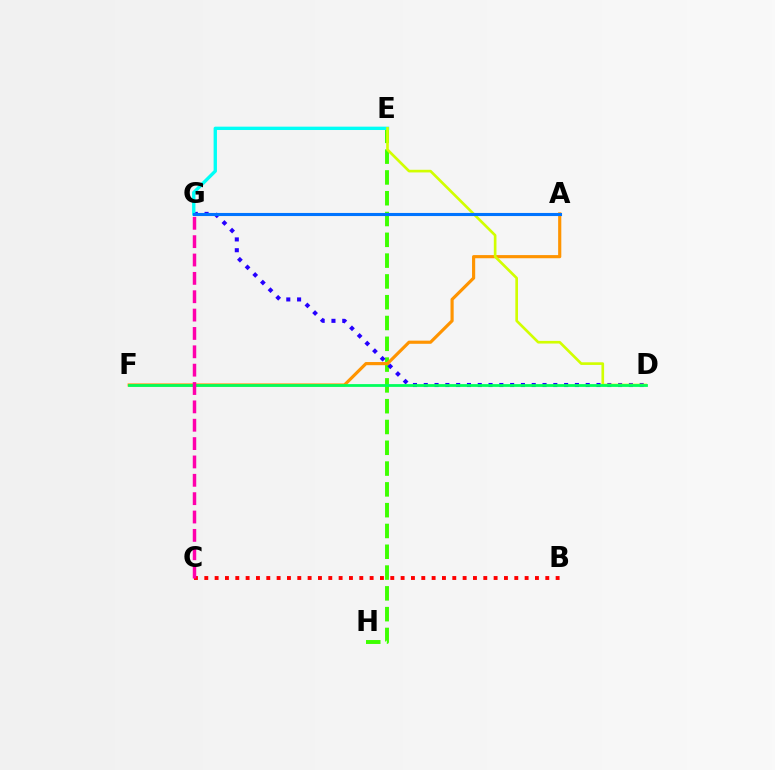{('E', 'H'): [{'color': '#3dff00', 'line_style': 'dashed', 'thickness': 2.83}], ('D', 'G'): [{'color': '#2500ff', 'line_style': 'dotted', 'thickness': 2.93}], ('A', 'F'): [{'color': '#ff9400', 'line_style': 'solid', 'thickness': 2.27}], ('E', 'G'): [{'color': '#00fff6', 'line_style': 'solid', 'thickness': 2.41}], ('A', 'G'): [{'color': '#b900ff', 'line_style': 'dotted', 'thickness': 1.83}, {'color': '#0074ff', 'line_style': 'solid', 'thickness': 2.23}], ('B', 'C'): [{'color': '#ff0000', 'line_style': 'dotted', 'thickness': 2.81}], ('D', 'E'): [{'color': '#d1ff00', 'line_style': 'solid', 'thickness': 1.91}], ('D', 'F'): [{'color': '#00ff5c', 'line_style': 'solid', 'thickness': 2.0}], ('C', 'G'): [{'color': '#ff00ac', 'line_style': 'dashed', 'thickness': 2.49}]}